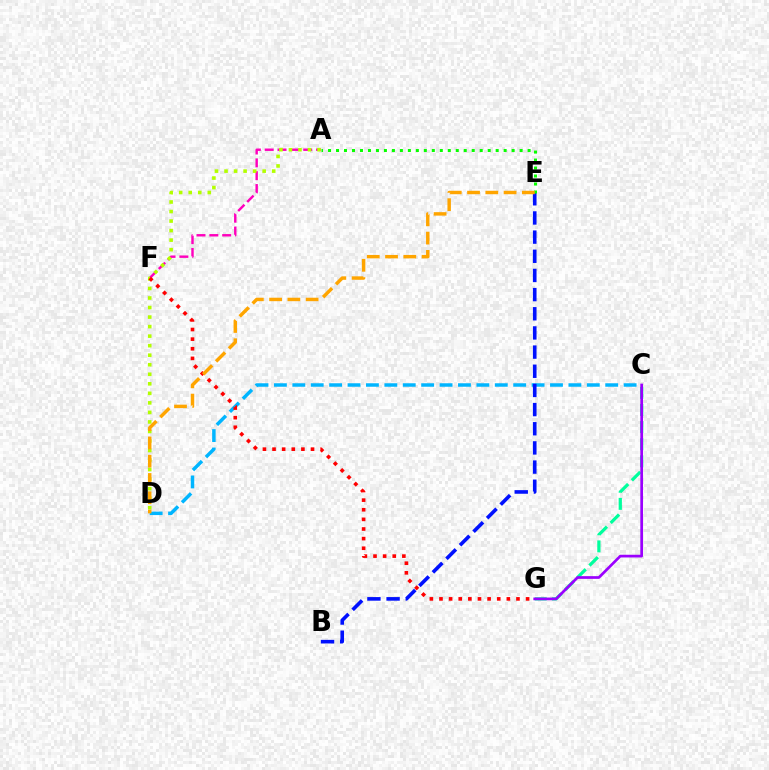{('C', 'D'): [{'color': '#00b5ff', 'line_style': 'dashed', 'thickness': 2.5}], ('C', 'G'): [{'color': '#00ff9d', 'line_style': 'dashed', 'thickness': 2.33}, {'color': '#9b00ff', 'line_style': 'solid', 'thickness': 1.95}], ('B', 'E'): [{'color': '#0010ff', 'line_style': 'dashed', 'thickness': 2.6}], ('A', 'F'): [{'color': '#ff00bd', 'line_style': 'dashed', 'thickness': 1.74}], ('A', 'E'): [{'color': '#08ff00', 'line_style': 'dotted', 'thickness': 2.17}], ('A', 'D'): [{'color': '#b3ff00', 'line_style': 'dotted', 'thickness': 2.59}], ('F', 'G'): [{'color': '#ff0000', 'line_style': 'dotted', 'thickness': 2.61}], ('D', 'E'): [{'color': '#ffa500', 'line_style': 'dashed', 'thickness': 2.48}]}